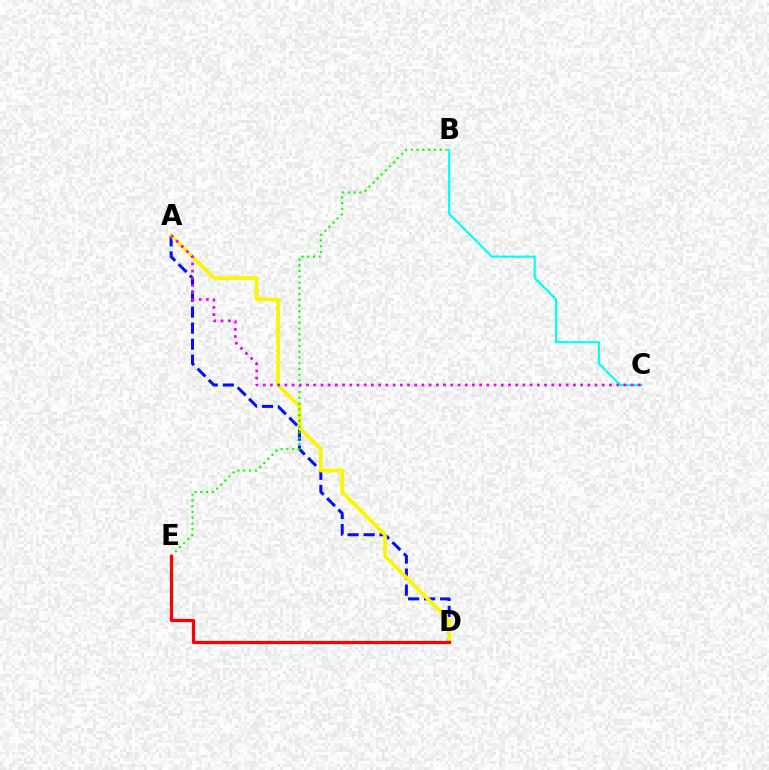{('A', 'D'): [{'color': '#0010ff', 'line_style': 'dashed', 'thickness': 2.18}, {'color': '#fcf500', 'line_style': 'solid', 'thickness': 2.69}], ('B', 'E'): [{'color': '#08ff00', 'line_style': 'dotted', 'thickness': 1.57}], ('B', 'C'): [{'color': '#00fff6', 'line_style': 'solid', 'thickness': 1.56}], ('A', 'C'): [{'color': '#ee00ff', 'line_style': 'dotted', 'thickness': 1.96}], ('D', 'E'): [{'color': '#ff0000', 'line_style': 'solid', 'thickness': 2.33}]}